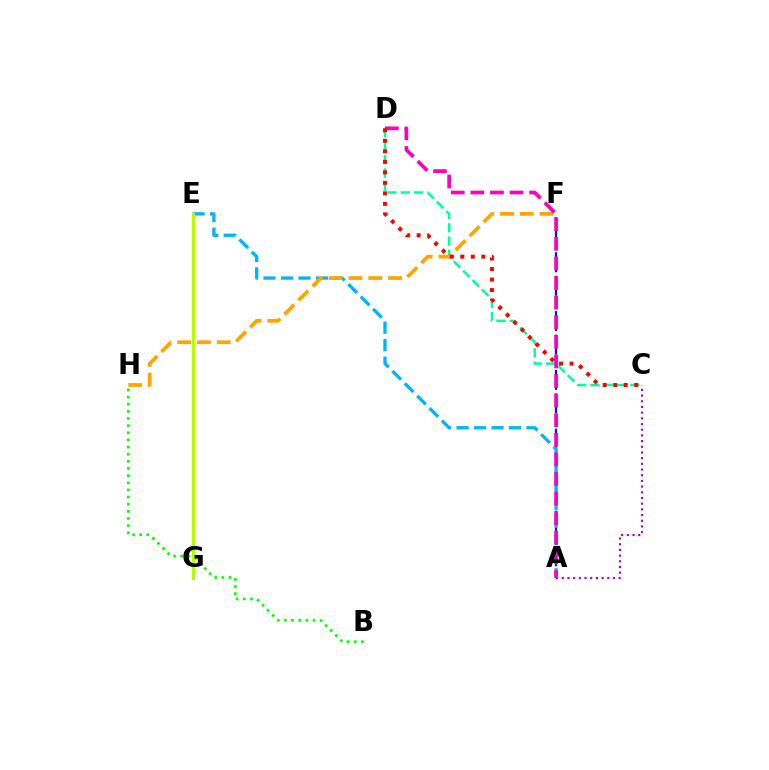{('A', 'F'): [{'color': '#0010ff', 'line_style': 'dashed', 'thickness': 1.6}], ('B', 'H'): [{'color': '#08ff00', 'line_style': 'dotted', 'thickness': 1.94}], ('C', 'D'): [{'color': '#00ff9d', 'line_style': 'dashed', 'thickness': 1.81}, {'color': '#ff0000', 'line_style': 'dotted', 'thickness': 2.85}], ('A', 'C'): [{'color': '#9b00ff', 'line_style': 'dotted', 'thickness': 1.55}], ('A', 'E'): [{'color': '#00b5ff', 'line_style': 'dashed', 'thickness': 2.38}], ('F', 'H'): [{'color': '#ffa500', 'line_style': 'dashed', 'thickness': 2.69}], ('E', 'G'): [{'color': '#b3ff00', 'line_style': 'solid', 'thickness': 2.16}], ('A', 'D'): [{'color': '#ff00bd', 'line_style': 'dashed', 'thickness': 2.66}]}